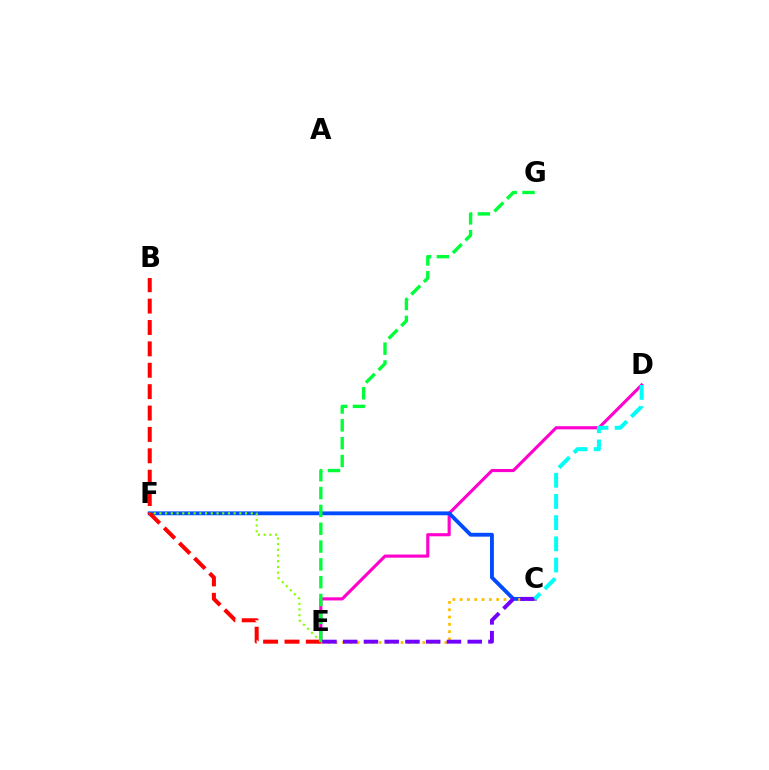{('D', 'E'): [{'color': '#ff00cf', 'line_style': 'solid', 'thickness': 2.25}], ('C', 'F'): [{'color': '#004bff', 'line_style': 'solid', 'thickness': 2.77}], ('B', 'E'): [{'color': '#ff0000', 'line_style': 'dashed', 'thickness': 2.91}], ('E', 'F'): [{'color': '#84ff00', 'line_style': 'dotted', 'thickness': 1.55}], ('C', 'E'): [{'color': '#ffbd00', 'line_style': 'dotted', 'thickness': 1.98}, {'color': '#7200ff', 'line_style': 'dashed', 'thickness': 2.82}], ('E', 'G'): [{'color': '#00ff39', 'line_style': 'dashed', 'thickness': 2.42}], ('C', 'D'): [{'color': '#00fff6', 'line_style': 'dashed', 'thickness': 2.88}]}